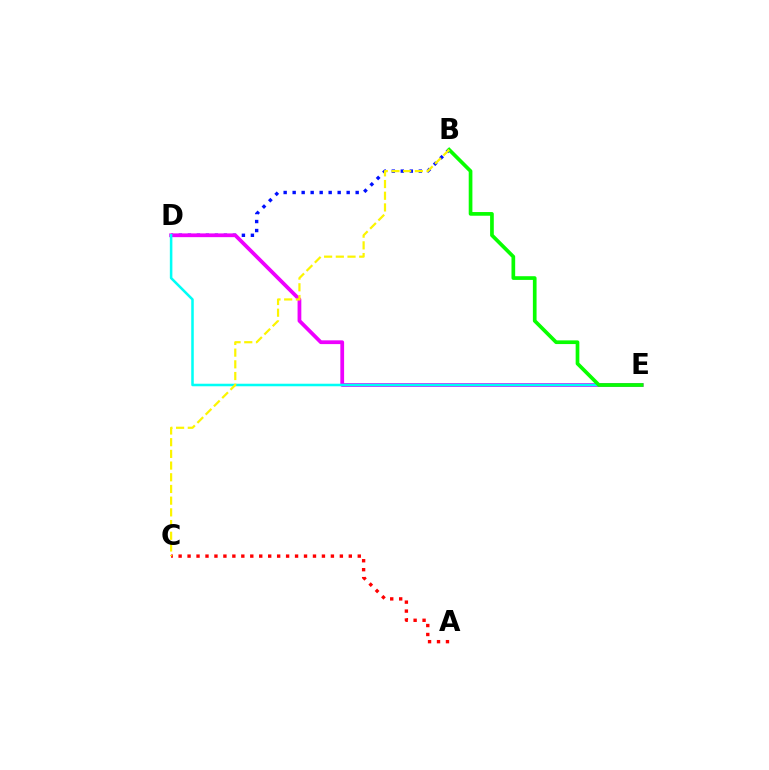{('B', 'D'): [{'color': '#0010ff', 'line_style': 'dotted', 'thickness': 2.45}], ('A', 'C'): [{'color': '#ff0000', 'line_style': 'dotted', 'thickness': 2.43}], ('D', 'E'): [{'color': '#ee00ff', 'line_style': 'solid', 'thickness': 2.71}, {'color': '#00fff6', 'line_style': 'solid', 'thickness': 1.83}], ('B', 'E'): [{'color': '#08ff00', 'line_style': 'solid', 'thickness': 2.66}], ('B', 'C'): [{'color': '#fcf500', 'line_style': 'dashed', 'thickness': 1.59}]}